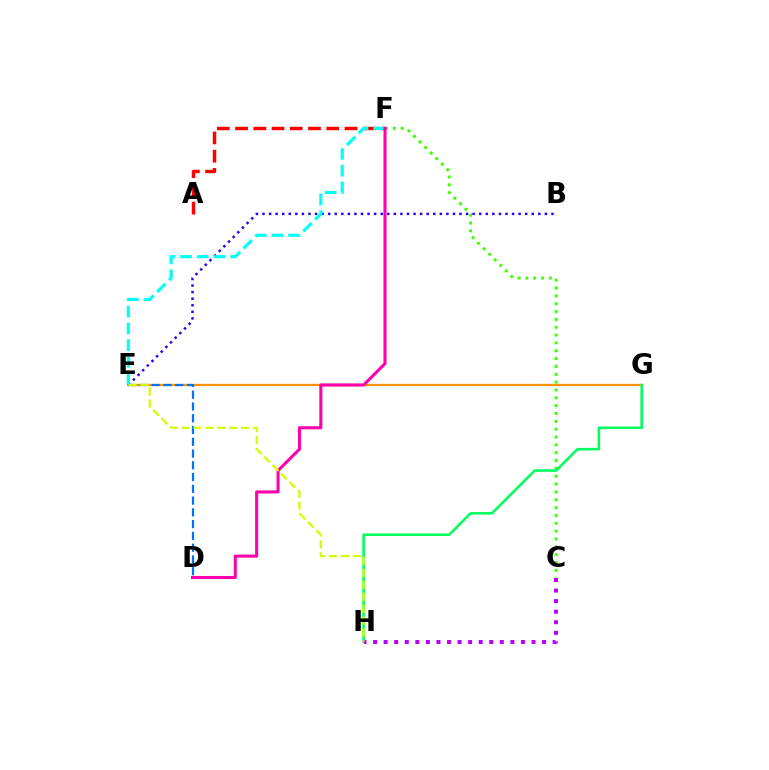{('E', 'G'): [{'color': '#ff9400', 'line_style': 'solid', 'thickness': 1.65}], ('D', 'E'): [{'color': '#0074ff', 'line_style': 'dashed', 'thickness': 1.6}], ('A', 'F'): [{'color': '#ff0000', 'line_style': 'dashed', 'thickness': 2.48}], ('C', 'F'): [{'color': '#3dff00', 'line_style': 'dotted', 'thickness': 2.13}], ('B', 'E'): [{'color': '#2500ff', 'line_style': 'dotted', 'thickness': 1.78}], ('G', 'H'): [{'color': '#00ff5c', 'line_style': 'solid', 'thickness': 1.84}], ('C', 'H'): [{'color': '#b900ff', 'line_style': 'dotted', 'thickness': 2.87}], ('E', 'F'): [{'color': '#00fff6', 'line_style': 'dashed', 'thickness': 2.27}], ('D', 'F'): [{'color': '#ff00ac', 'line_style': 'solid', 'thickness': 2.21}], ('E', 'H'): [{'color': '#d1ff00', 'line_style': 'dashed', 'thickness': 1.62}]}